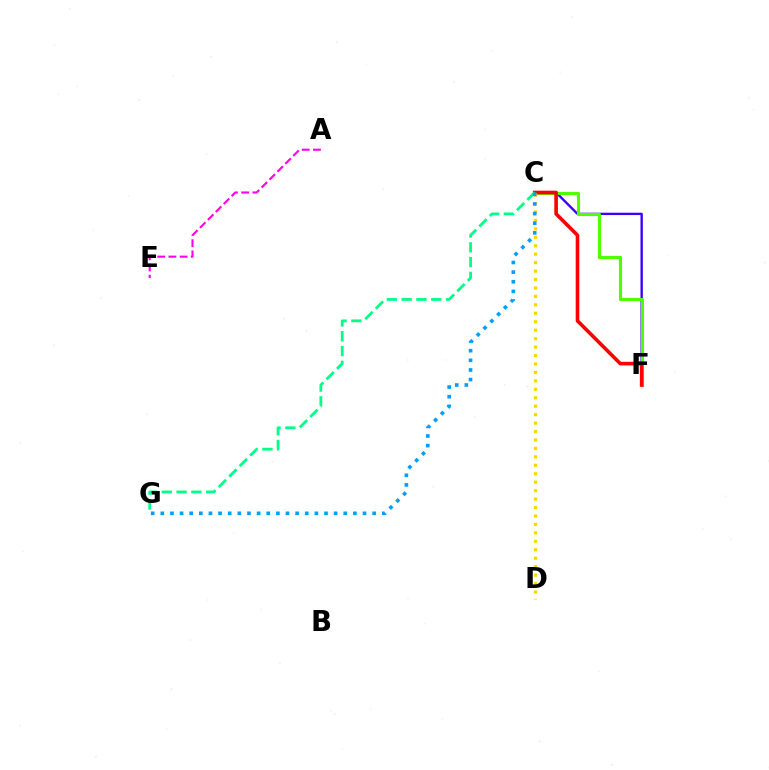{('C', 'F'): [{'color': '#3700ff', 'line_style': 'solid', 'thickness': 1.69}, {'color': '#4fff00', 'line_style': 'solid', 'thickness': 2.25}, {'color': '#ff0000', 'line_style': 'solid', 'thickness': 2.6}], ('C', 'D'): [{'color': '#ffd500', 'line_style': 'dotted', 'thickness': 2.29}], ('C', 'G'): [{'color': '#00ff86', 'line_style': 'dashed', 'thickness': 2.01}, {'color': '#009eff', 'line_style': 'dotted', 'thickness': 2.62}], ('A', 'E'): [{'color': '#ff00ed', 'line_style': 'dashed', 'thickness': 1.52}]}